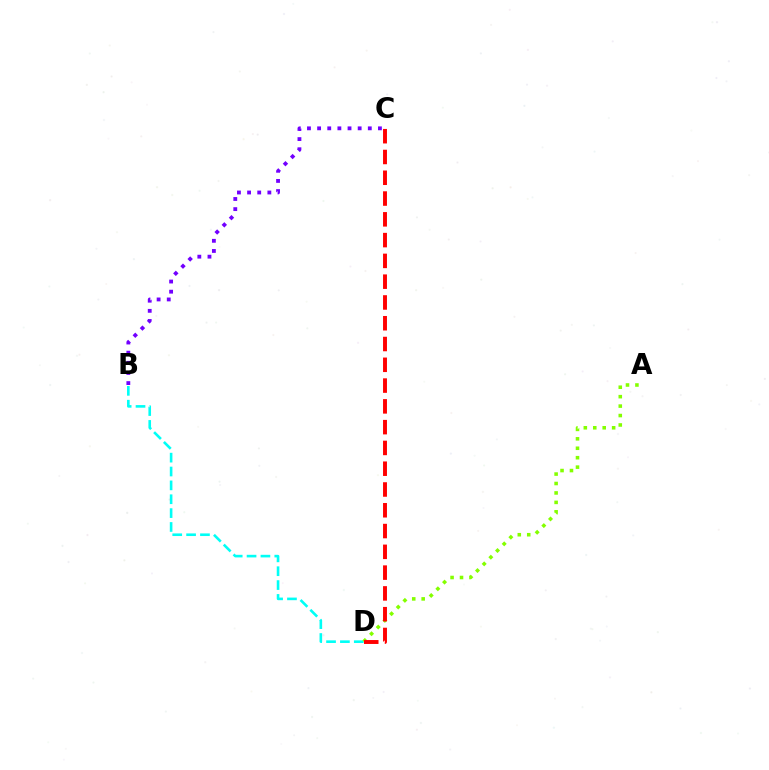{('B', 'D'): [{'color': '#00fff6', 'line_style': 'dashed', 'thickness': 1.88}], ('A', 'D'): [{'color': '#84ff00', 'line_style': 'dotted', 'thickness': 2.56}], ('C', 'D'): [{'color': '#ff0000', 'line_style': 'dashed', 'thickness': 2.82}], ('B', 'C'): [{'color': '#7200ff', 'line_style': 'dotted', 'thickness': 2.75}]}